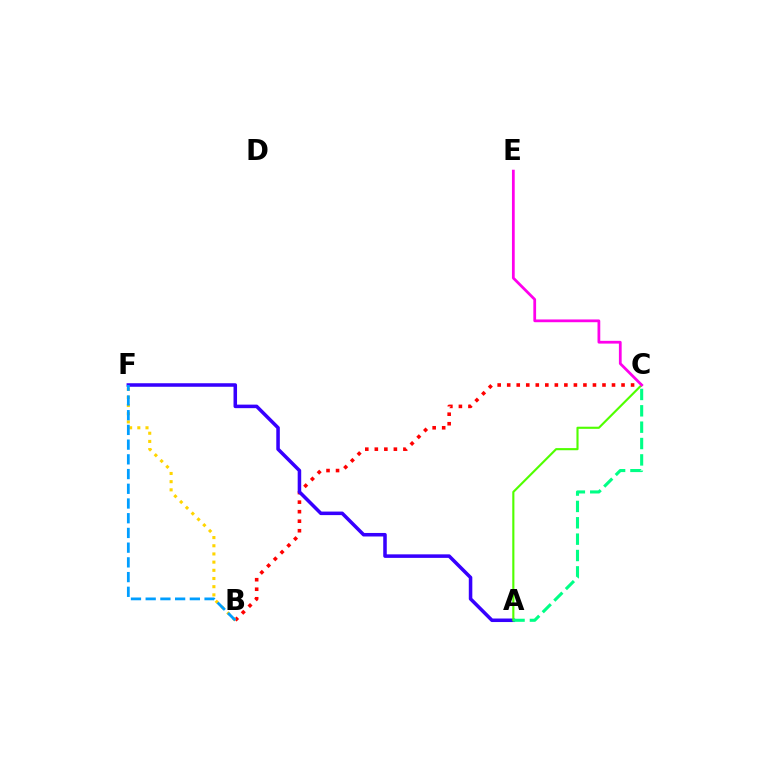{('B', 'C'): [{'color': '#ff0000', 'line_style': 'dotted', 'thickness': 2.59}], ('B', 'F'): [{'color': '#ffd500', 'line_style': 'dotted', 'thickness': 2.22}, {'color': '#009eff', 'line_style': 'dashed', 'thickness': 2.0}], ('A', 'F'): [{'color': '#3700ff', 'line_style': 'solid', 'thickness': 2.54}], ('A', 'C'): [{'color': '#4fff00', 'line_style': 'solid', 'thickness': 1.53}, {'color': '#00ff86', 'line_style': 'dashed', 'thickness': 2.22}], ('C', 'E'): [{'color': '#ff00ed', 'line_style': 'solid', 'thickness': 1.99}]}